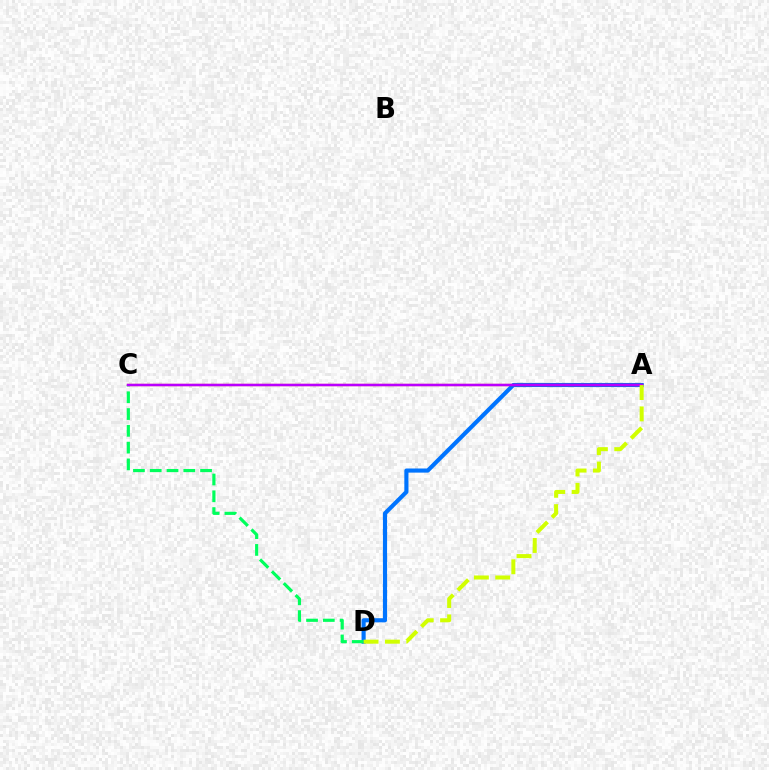{('A', 'D'): [{'color': '#0074ff', 'line_style': 'solid', 'thickness': 2.97}, {'color': '#d1ff00', 'line_style': 'dashed', 'thickness': 2.9}], ('A', 'C'): [{'color': '#ff0000', 'line_style': 'solid', 'thickness': 1.59}, {'color': '#b900ff', 'line_style': 'solid', 'thickness': 1.77}], ('C', 'D'): [{'color': '#00ff5c', 'line_style': 'dashed', 'thickness': 2.28}]}